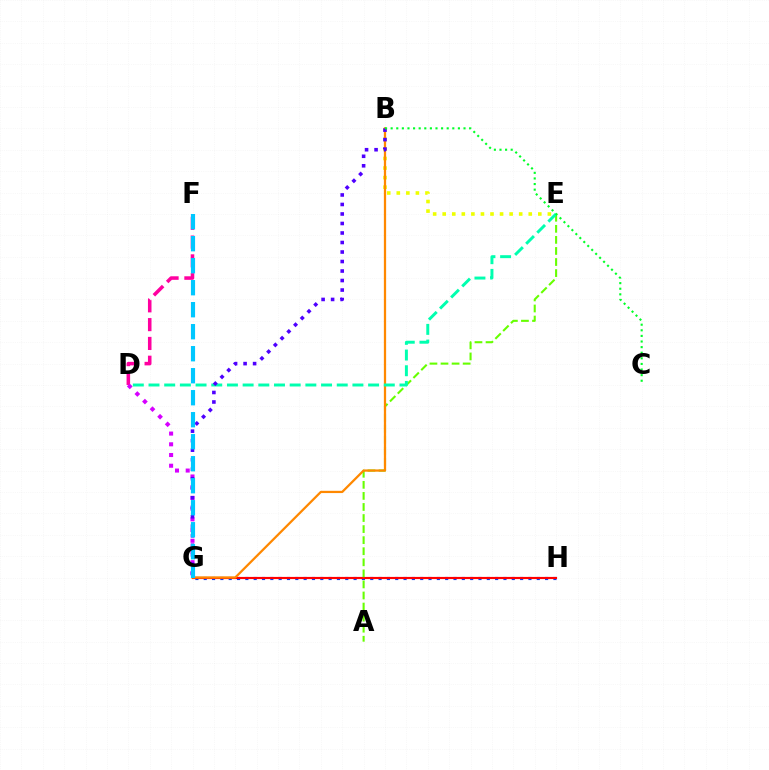{('B', 'E'): [{'color': '#eeff00', 'line_style': 'dotted', 'thickness': 2.6}], ('D', 'F'): [{'color': '#ff00a0', 'line_style': 'dashed', 'thickness': 2.55}], ('G', 'H'): [{'color': '#003fff', 'line_style': 'dotted', 'thickness': 2.26}, {'color': '#ff0000', 'line_style': 'solid', 'thickness': 1.56}], ('D', 'G'): [{'color': '#d600ff', 'line_style': 'dotted', 'thickness': 2.91}], ('A', 'E'): [{'color': '#66ff00', 'line_style': 'dashed', 'thickness': 1.5}], ('B', 'G'): [{'color': '#ff8800', 'line_style': 'solid', 'thickness': 1.63}, {'color': '#4f00ff', 'line_style': 'dotted', 'thickness': 2.58}], ('D', 'E'): [{'color': '#00ffaf', 'line_style': 'dashed', 'thickness': 2.13}], ('B', 'C'): [{'color': '#00ff27', 'line_style': 'dotted', 'thickness': 1.52}], ('F', 'G'): [{'color': '#00c7ff', 'line_style': 'dashed', 'thickness': 2.99}]}